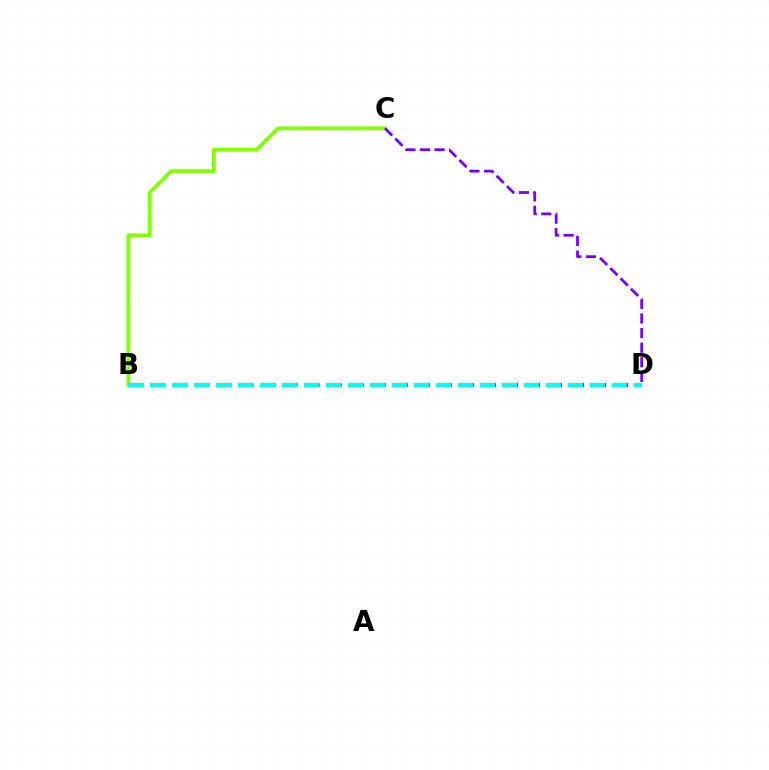{('B', 'C'): [{'color': '#84ff00', 'line_style': 'solid', 'thickness': 2.75}], ('B', 'D'): [{'color': '#ff0000', 'line_style': 'dashed', 'thickness': 2.99}, {'color': '#00fff6', 'line_style': 'dashed', 'thickness': 2.99}], ('C', 'D'): [{'color': '#7200ff', 'line_style': 'dashed', 'thickness': 1.98}]}